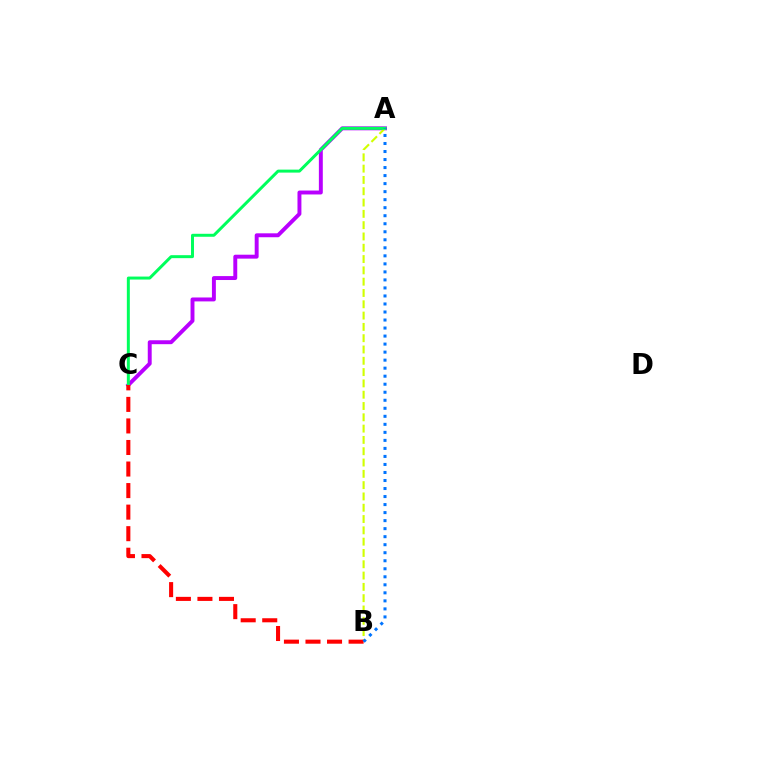{('A', 'C'): [{'color': '#b900ff', 'line_style': 'solid', 'thickness': 2.83}, {'color': '#00ff5c', 'line_style': 'solid', 'thickness': 2.14}], ('A', 'B'): [{'color': '#d1ff00', 'line_style': 'dashed', 'thickness': 1.54}, {'color': '#0074ff', 'line_style': 'dotted', 'thickness': 2.18}], ('B', 'C'): [{'color': '#ff0000', 'line_style': 'dashed', 'thickness': 2.93}]}